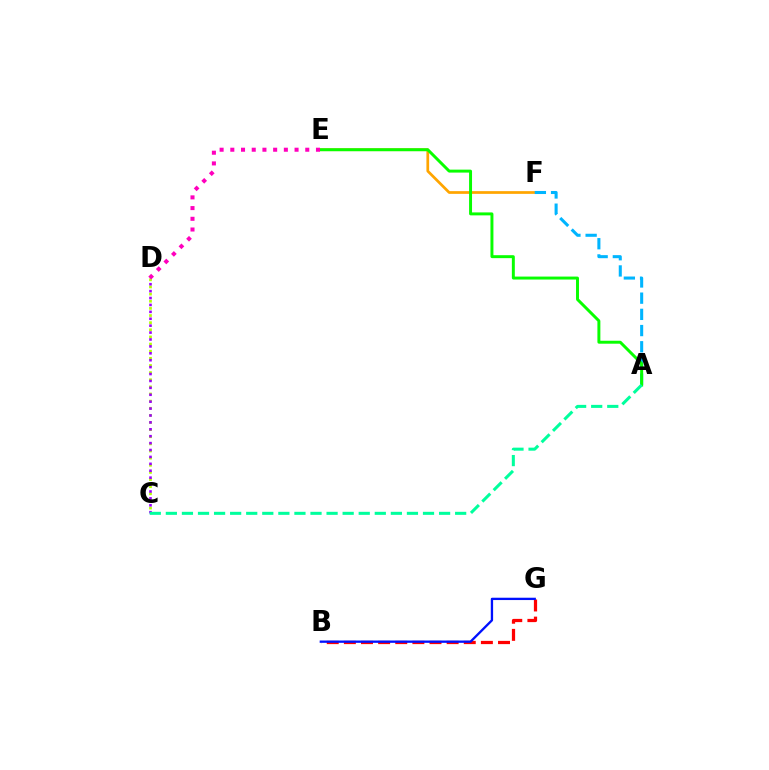{('E', 'F'): [{'color': '#ffa500', 'line_style': 'solid', 'thickness': 1.96}], ('B', 'G'): [{'color': '#ff0000', 'line_style': 'dashed', 'thickness': 2.33}, {'color': '#0010ff', 'line_style': 'solid', 'thickness': 1.67}], ('C', 'D'): [{'color': '#b3ff00', 'line_style': 'dotted', 'thickness': 1.94}, {'color': '#9b00ff', 'line_style': 'dotted', 'thickness': 1.88}], ('A', 'F'): [{'color': '#00b5ff', 'line_style': 'dashed', 'thickness': 2.2}], ('A', 'E'): [{'color': '#08ff00', 'line_style': 'solid', 'thickness': 2.13}], ('D', 'E'): [{'color': '#ff00bd', 'line_style': 'dotted', 'thickness': 2.91}], ('A', 'C'): [{'color': '#00ff9d', 'line_style': 'dashed', 'thickness': 2.18}]}